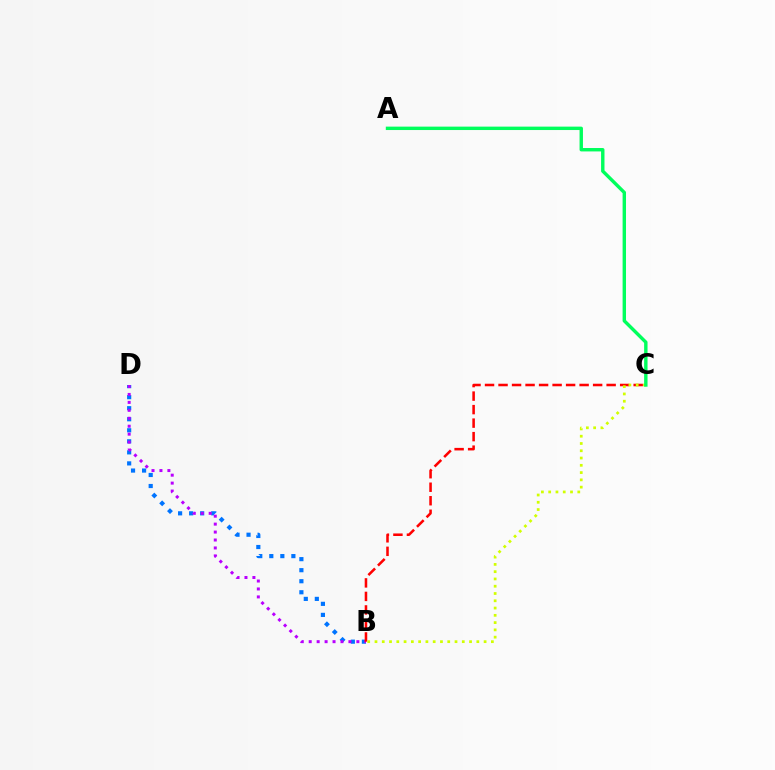{('B', 'D'): [{'color': '#0074ff', 'line_style': 'dotted', 'thickness': 3.0}, {'color': '#b900ff', 'line_style': 'dotted', 'thickness': 2.16}], ('B', 'C'): [{'color': '#ff0000', 'line_style': 'dashed', 'thickness': 1.84}, {'color': '#d1ff00', 'line_style': 'dotted', 'thickness': 1.98}], ('A', 'C'): [{'color': '#00ff5c', 'line_style': 'solid', 'thickness': 2.45}]}